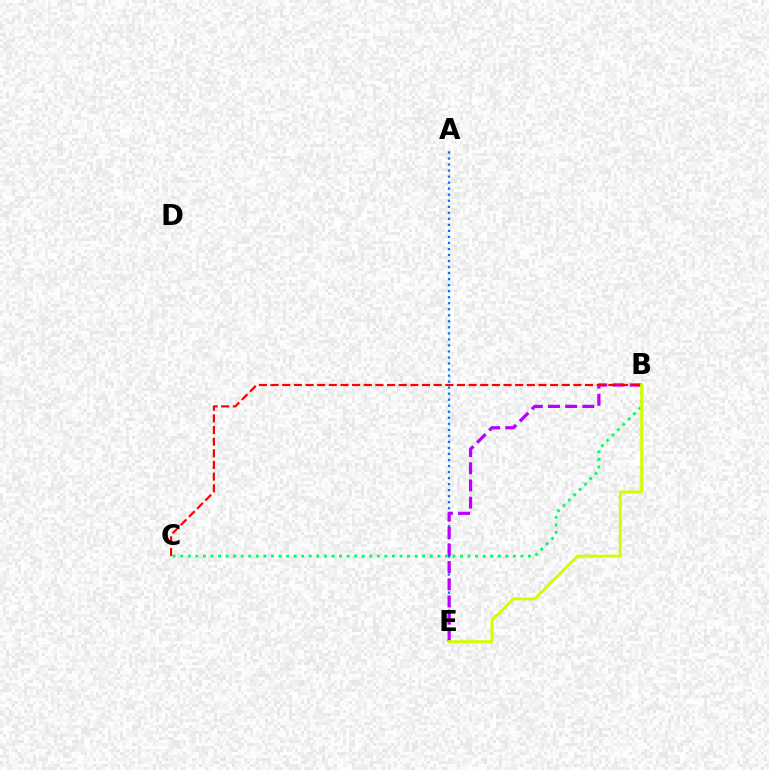{('A', 'E'): [{'color': '#0074ff', 'line_style': 'dotted', 'thickness': 1.64}], ('B', 'E'): [{'color': '#b900ff', 'line_style': 'dashed', 'thickness': 2.33}, {'color': '#d1ff00', 'line_style': 'solid', 'thickness': 2.09}], ('B', 'C'): [{'color': '#00ff5c', 'line_style': 'dotted', 'thickness': 2.05}, {'color': '#ff0000', 'line_style': 'dashed', 'thickness': 1.58}]}